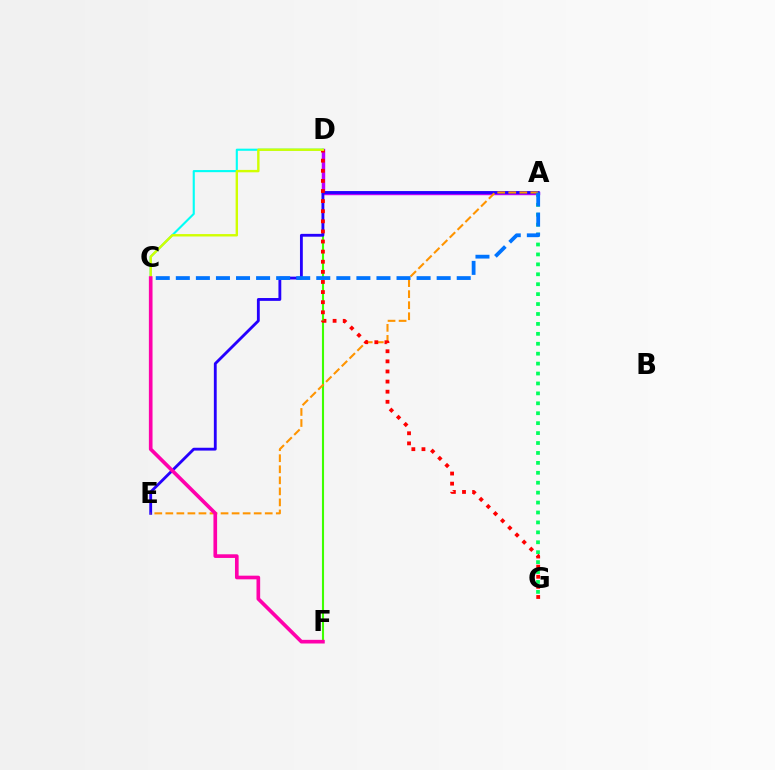{('D', 'F'): [{'color': '#3dff00', 'line_style': 'solid', 'thickness': 1.51}], ('A', 'D'): [{'color': '#b900ff', 'line_style': 'solid', 'thickness': 2.46}], ('C', 'D'): [{'color': '#00fff6', 'line_style': 'solid', 'thickness': 1.53}, {'color': '#d1ff00', 'line_style': 'solid', 'thickness': 1.73}], ('A', 'G'): [{'color': '#00ff5c', 'line_style': 'dotted', 'thickness': 2.7}], ('A', 'E'): [{'color': '#2500ff', 'line_style': 'solid', 'thickness': 2.04}, {'color': '#ff9400', 'line_style': 'dashed', 'thickness': 1.5}], ('D', 'G'): [{'color': '#ff0000', 'line_style': 'dotted', 'thickness': 2.75}], ('A', 'C'): [{'color': '#0074ff', 'line_style': 'dashed', 'thickness': 2.73}], ('C', 'F'): [{'color': '#ff00ac', 'line_style': 'solid', 'thickness': 2.63}]}